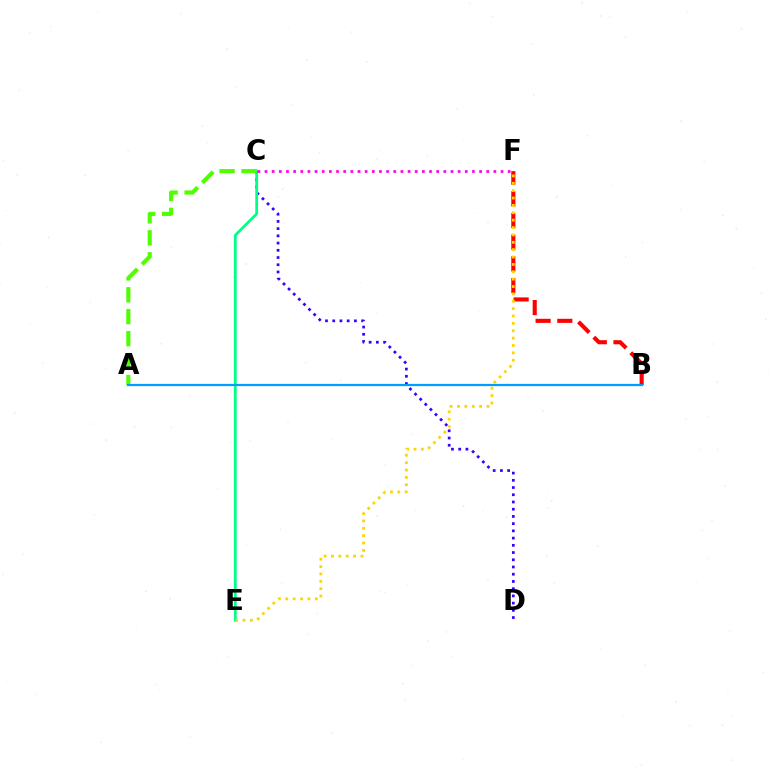{('C', 'D'): [{'color': '#3700ff', 'line_style': 'dotted', 'thickness': 1.96}], ('C', 'E'): [{'color': '#00ff86', 'line_style': 'solid', 'thickness': 2.0}], ('B', 'F'): [{'color': '#ff0000', 'line_style': 'dashed', 'thickness': 2.95}], ('A', 'C'): [{'color': '#4fff00', 'line_style': 'dashed', 'thickness': 2.98}], ('E', 'F'): [{'color': '#ffd500', 'line_style': 'dotted', 'thickness': 2.0}], ('A', 'B'): [{'color': '#009eff', 'line_style': 'solid', 'thickness': 1.61}], ('C', 'F'): [{'color': '#ff00ed', 'line_style': 'dotted', 'thickness': 1.94}]}